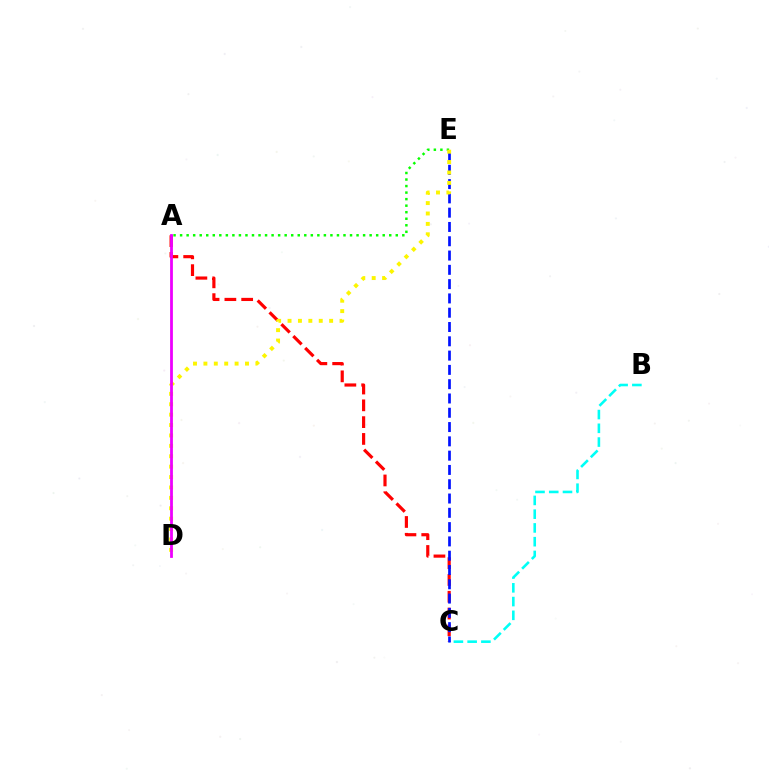{('B', 'C'): [{'color': '#00fff6', 'line_style': 'dashed', 'thickness': 1.87}], ('A', 'C'): [{'color': '#ff0000', 'line_style': 'dashed', 'thickness': 2.28}], ('A', 'E'): [{'color': '#08ff00', 'line_style': 'dotted', 'thickness': 1.78}], ('C', 'E'): [{'color': '#0010ff', 'line_style': 'dashed', 'thickness': 1.94}], ('D', 'E'): [{'color': '#fcf500', 'line_style': 'dotted', 'thickness': 2.83}], ('A', 'D'): [{'color': '#ee00ff', 'line_style': 'solid', 'thickness': 2.01}]}